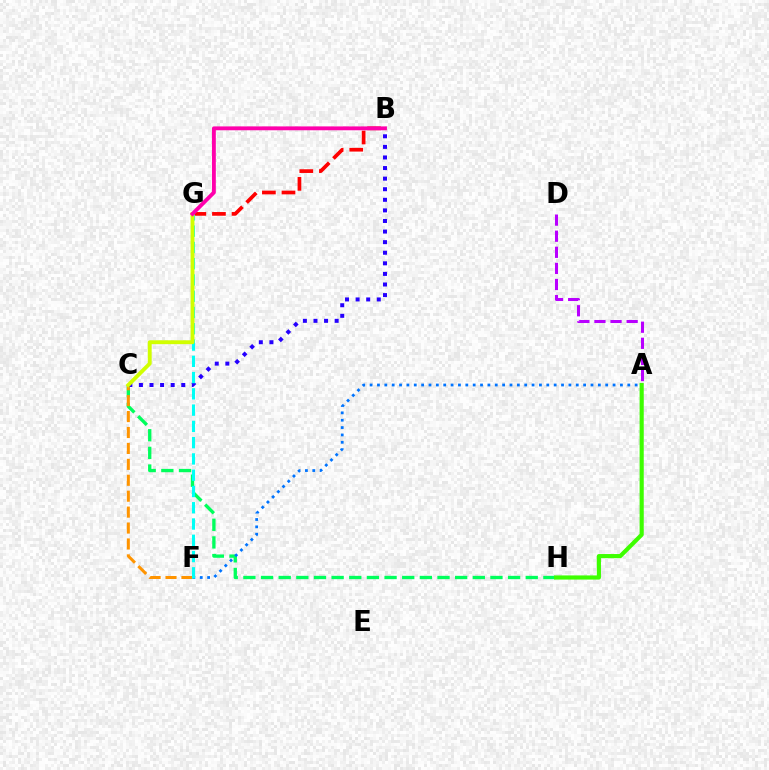{('B', 'G'): [{'color': '#ff0000', 'line_style': 'dashed', 'thickness': 2.66}, {'color': '#ff00ac', 'line_style': 'solid', 'thickness': 2.77}], ('C', 'H'): [{'color': '#00ff5c', 'line_style': 'dashed', 'thickness': 2.4}], ('C', 'F'): [{'color': '#ff9400', 'line_style': 'dashed', 'thickness': 2.16}], ('A', 'F'): [{'color': '#0074ff', 'line_style': 'dotted', 'thickness': 2.0}], ('A', 'H'): [{'color': '#3dff00', 'line_style': 'solid', 'thickness': 2.99}], ('B', 'C'): [{'color': '#2500ff', 'line_style': 'dotted', 'thickness': 2.88}], ('F', 'G'): [{'color': '#00fff6', 'line_style': 'dashed', 'thickness': 2.21}], ('C', 'G'): [{'color': '#d1ff00', 'line_style': 'solid', 'thickness': 2.79}], ('A', 'D'): [{'color': '#b900ff', 'line_style': 'dashed', 'thickness': 2.19}]}